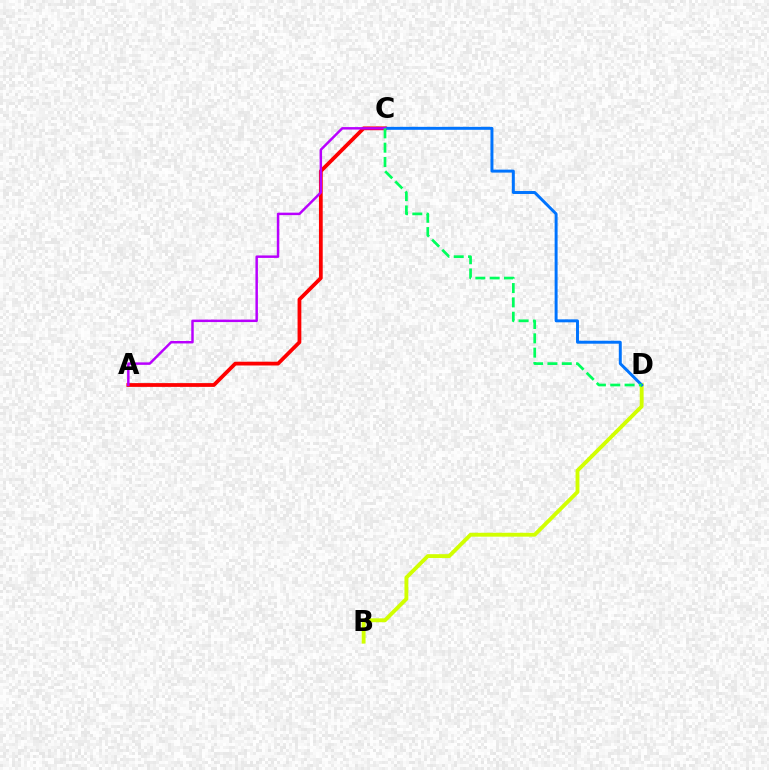{('A', 'C'): [{'color': '#ff0000', 'line_style': 'solid', 'thickness': 2.71}, {'color': '#b900ff', 'line_style': 'solid', 'thickness': 1.78}], ('B', 'D'): [{'color': '#d1ff00', 'line_style': 'solid', 'thickness': 2.78}], ('C', 'D'): [{'color': '#0074ff', 'line_style': 'solid', 'thickness': 2.13}, {'color': '#00ff5c', 'line_style': 'dashed', 'thickness': 1.95}]}